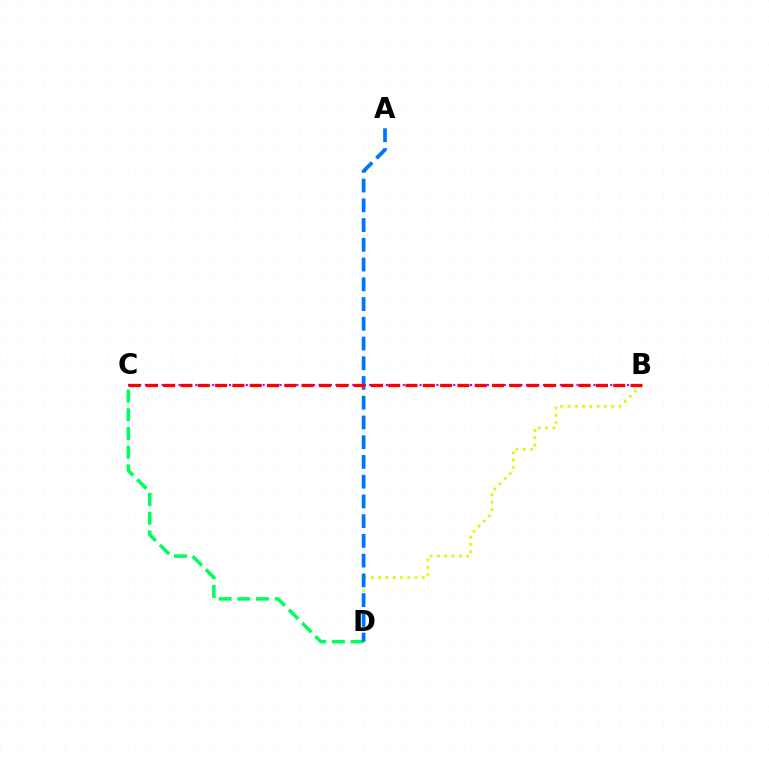{('B', 'D'): [{'color': '#d1ff00', 'line_style': 'dotted', 'thickness': 1.98}], ('C', 'D'): [{'color': '#00ff5c', 'line_style': 'dashed', 'thickness': 2.54}], ('B', 'C'): [{'color': '#b900ff', 'line_style': 'dotted', 'thickness': 1.52}, {'color': '#ff0000', 'line_style': 'dashed', 'thickness': 2.35}], ('A', 'D'): [{'color': '#0074ff', 'line_style': 'dashed', 'thickness': 2.68}]}